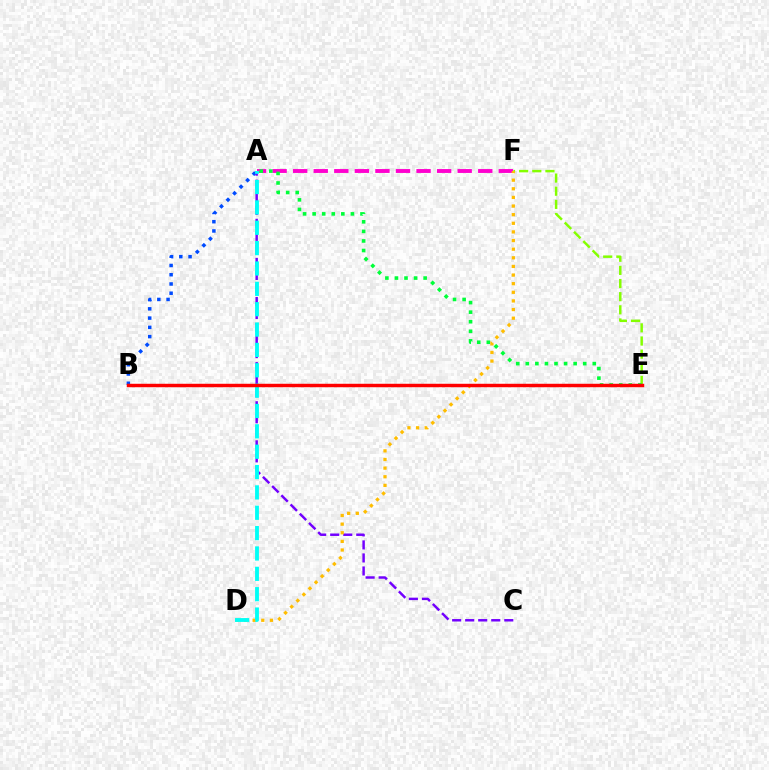{('A', 'B'): [{'color': '#004bff', 'line_style': 'dotted', 'thickness': 2.51}], ('A', 'C'): [{'color': '#7200ff', 'line_style': 'dashed', 'thickness': 1.77}], ('E', 'F'): [{'color': '#84ff00', 'line_style': 'dashed', 'thickness': 1.79}], ('A', 'F'): [{'color': '#ff00cf', 'line_style': 'dashed', 'thickness': 2.79}], ('A', 'E'): [{'color': '#00ff39', 'line_style': 'dotted', 'thickness': 2.6}], ('D', 'F'): [{'color': '#ffbd00', 'line_style': 'dotted', 'thickness': 2.34}], ('A', 'D'): [{'color': '#00fff6', 'line_style': 'dashed', 'thickness': 2.77}], ('B', 'E'): [{'color': '#ff0000', 'line_style': 'solid', 'thickness': 2.48}]}